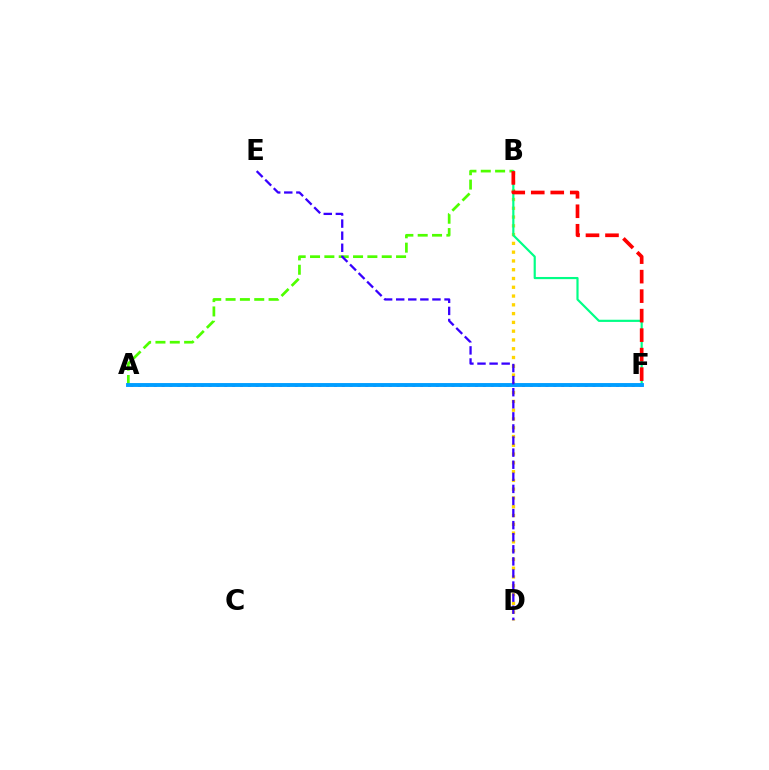{('B', 'D'): [{'color': '#ffd500', 'line_style': 'dotted', 'thickness': 2.39}], ('A', 'F'): [{'color': '#ff00ed', 'line_style': 'dotted', 'thickness': 2.13}, {'color': '#009eff', 'line_style': 'solid', 'thickness': 2.8}], ('A', 'B'): [{'color': '#4fff00', 'line_style': 'dashed', 'thickness': 1.95}], ('B', 'F'): [{'color': '#00ff86', 'line_style': 'solid', 'thickness': 1.57}, {'color': '#ff0000', 'line_style': 'dashed', 'thickness': 2.65}], ('D', 'E'): [{'color': '#3700ff', 'line_style': 'dashed', 'thickness': 1.64}]}